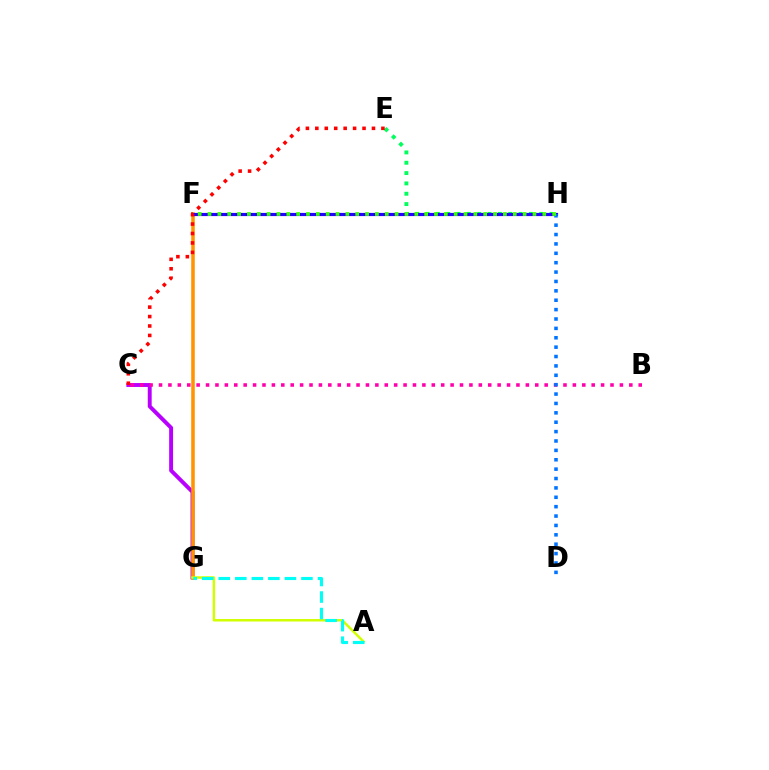{('E', 'H'): [{'color': '#00ff5c', 'line_style': 'dotted', 'thickness': 2.81}], ('C', 'G'): [{'color': '#b900ff', 'line_style': 'solid', 'thickness': 2.82}], ('F', 'G'): [{'color': '#ff9400', 'line_style': 'solid', 'thickness': 2.55}], ('A', 'G'): [{'color': '#d1ff00', 'line_style': 'solid', 'thickness': 1.79}, {'color': '#00fff6', 'line_style': 'dashed', 'thickness': 2.25}], ('F', 'H'): [{'color': '#2500ff', 'line_style': 'solid', 'thickness': 2.28}, {'color': '#3dff00', 'line_style': 'dotted', 'thickness': 2.68}], ('B', 'C'): [{'color': '#ff00ac', 'line_style': 'dotted', 'thickness': 2.56}], ('D', 'H'): [{'color': '#0074ff', 'line_style': 'dotted', 'thickness': 2.55}], ('C', 'E'): [{'color': '#ff0000', 'line_style': 'dotted', 'thickness': 2.57}]}